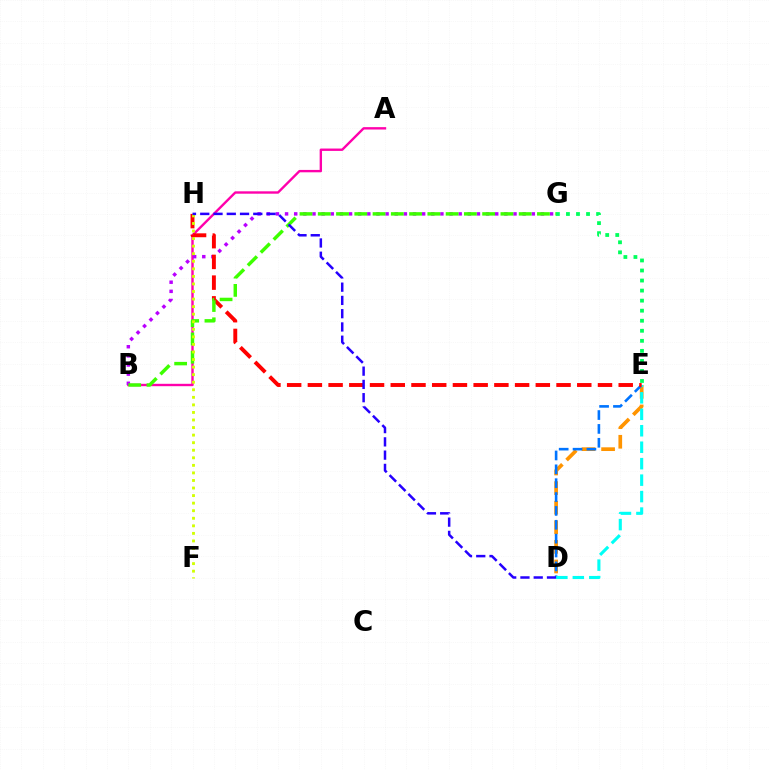{('D', 'E'): [{'color': '#ff9400', 'line_style': 'dashed', 'thickness': 2.66}, {'color': '#0074ff', 'line_style': 'dashed', 'thickness': 1.88}, {'color': '#00fff6', 'line_style': 'dashed', 'thickness': 2.24}], ('A', 'B'): [{'color': '#ff00ac', 'line_style': 'solid', 'thickness': 1.71}], ('B', 'G'): [{'color': '#b900ff', 'line_style': 'dotted', 'thickness': 2.48}, {'color': '#3dff00', 'line_style': 'dashed', 'thickness': 2.48}], ('E', 'G'): [{'color': '#00ff5c', 'line_style': 'dotted', 'thickness': 2.73}], ('E', 'H'): [{'color': '#ff0000', 'line_style': 'dashed', 'thickness': 2.82}], ('F', 'H'): [{'color': '#d1ff00', 'line_style': 'dotted', 'thickness': 2.05}], ('D', 'H'): [{'color': '#2500ff', 'line_style': 'dashed', 'thickness': 1.8}]}